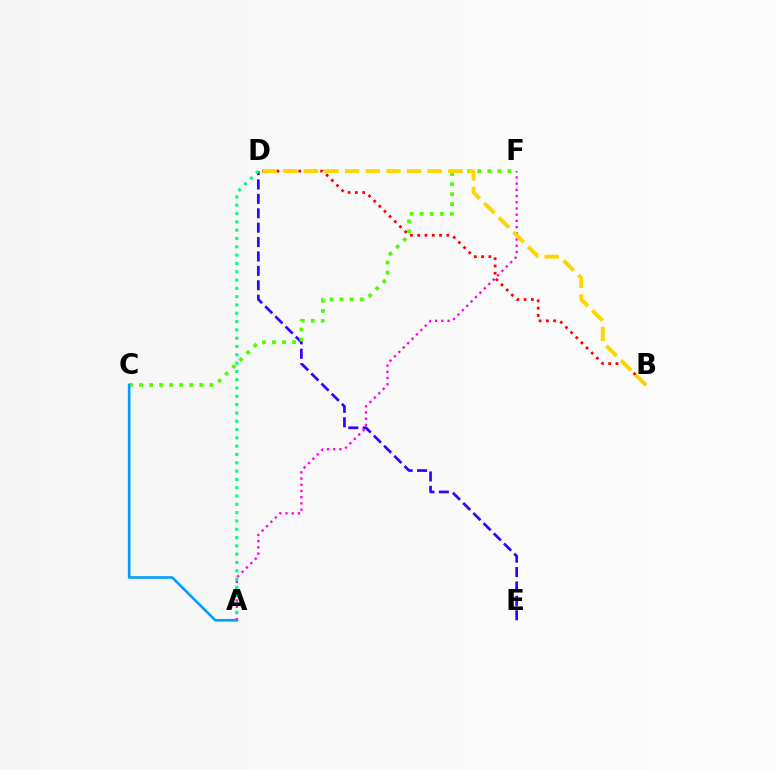{('D', 'E'): [{'color': '#3700ff', 'line_style': 'dashed', 'thickness': 1.96}], ('A', 'F'): [{'color': '#ff00ed', 'line_style': 'dotted', 'thickness': 1.69}], ('C', 'F'): [{'color': '#4fff00', 'line_style': 'dotted', 'thickness': 2.73}], ('A', 'D'): [{'color': '#00ff86', 'line_style': 'dotted', 'thickness': 2.26}], ('B', 'D'): [{'color': '#ff0000', 'line_style': 'dotted', 'thickness': 1.98}, {'color': '#ffd500', 'line_style': 'dashed', 'thickness': 2.8}], ('A', 'C'): [{'color': '#009eff', 'line_style': 'solid', 'thickness': 1.88}]}